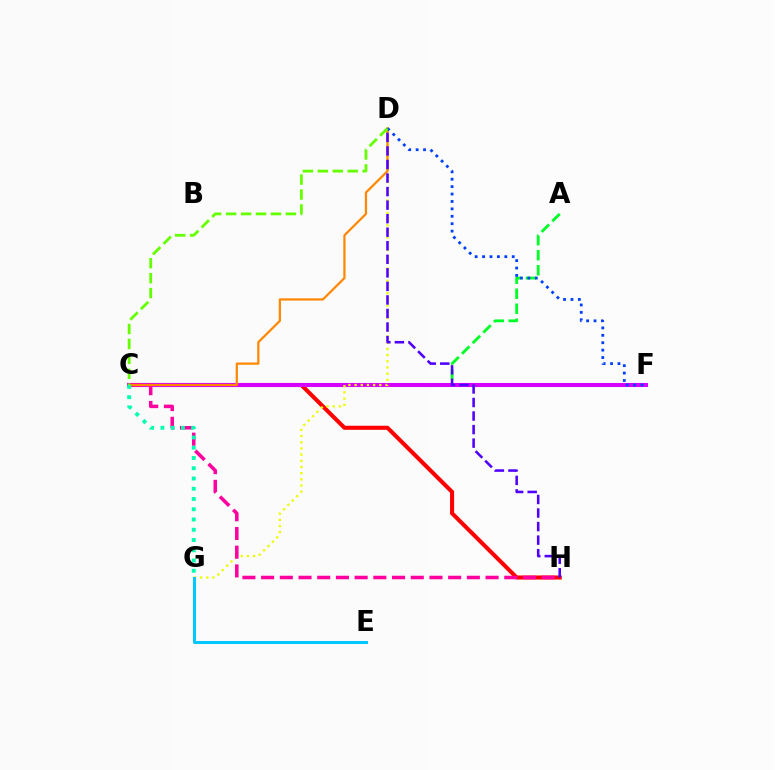{('A', 'C'): [{'color': '#00ff27', 'line_style': 'dashed', 'thickness': 2.04}], ('C', 'H'): [{'color': '#ff0000', 'line_style': 'solid', 'thickness': 2.93}, {'color': '#ff00a0', 'line_style': 'dashed', 'thickness': 2.54}], ('C', 'F'): [{'color': '#d600ff', 'line_style': 'solid', 'thickness': 2.92}], ('D', 'G'): [{'color': '#eeff00', 'line_style': 'dotted', 'thickness': 1.68}], ('C', 'D'): [{'color': '#ff8800', 'line_style': 'solid', 'thickness': 1.62}, {'color': '#66ff00', 'line_style': 'dashed', 'thickness': 2.03}], ('D', 'F'): [{'color': '#003fff', 'line_style': 'dotted', 'thickness': 2.01}], ('C', 'G'): [{'color': '#00ffaf', 'line_style': 'dotted', 'thickness': 2.79}], ('D', 'H'): [{'color': '#4f00ff', 'line_style': 'dashed', 'thickness': 1.84}], ('E', 'G'): [{'color': '#00c7ff', 'line_style': 'solid', 'thickness': 2.17}]}